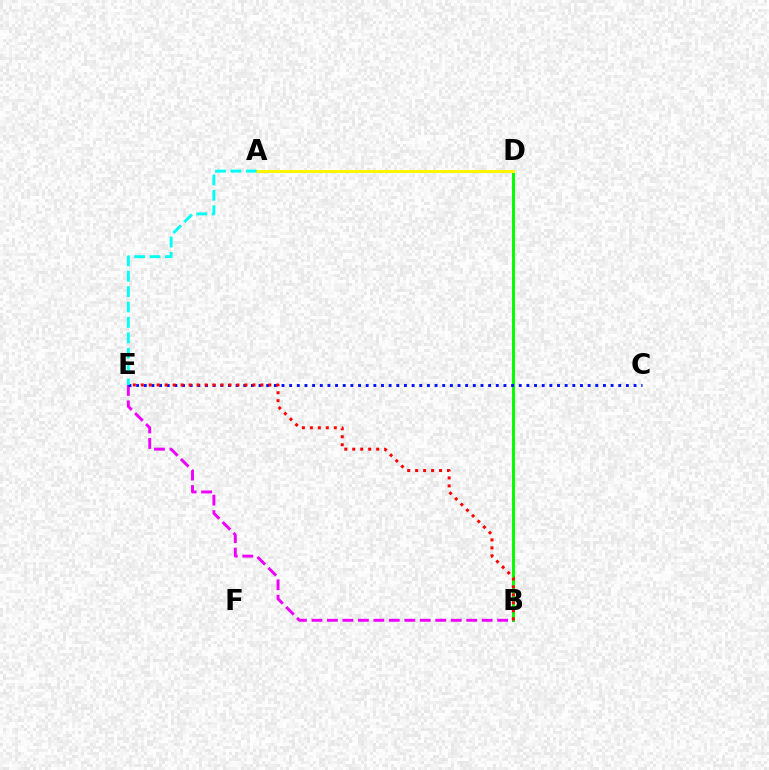{('B', 'D'): [{'color': '#08ff00', 'line_style': 'solid', 'thickness': 2.17}], ('A', 'D'): [{'color': '#fcf500', 'line_style': 'solid', 'thickness': 2.17}], ('B', 'E'): [{'color': '#ee00ff', 'line_style': 'dashed', 'thickness': 2.1}, {'color': '#ff0000', 'line_style': 'dotted', 'thickness': 2.17}], ('C', 'E'): [{'color': '#0010ff', 'line_style': 'dotted', 'thickness': 2.08}], ('A', 'E'): [{'color': '#00fff6', 'line_style': 'dashed', 'thickness': 2.09}]}